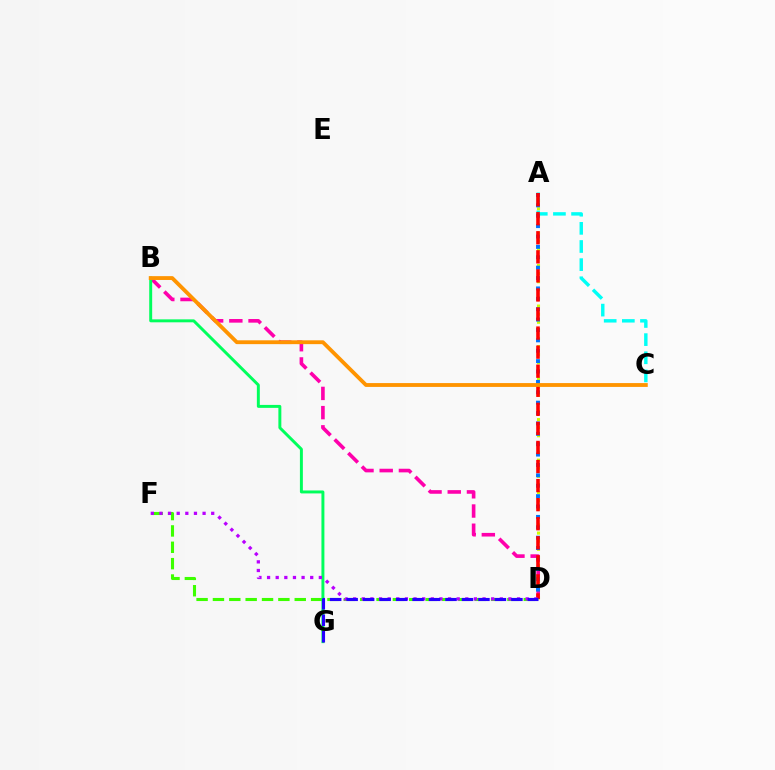{('A', 'D'): [{'color': '#d1ff00', 'line_style': 'dotted', 'thickness': 2.2}, {'color': '#0074ff', 'line_style': 'dotted', 'thickness': 2.82}, {'color': '#ff0000', 'line_style': 'dashed', 'thickness': 2.59}], ('B', 'D'): [{'color': '#ff00ac', 'line_style': 'dashed', 'thickness': 2.61}], ('A', 'C'): [{'color': '#00fff6', 'line_style': 'dashed', 'thickness': 2.46}], ('D', 'F'): [{'color': '#3dff00', 'line_style': 'dashed', 'thickness': 2.22}, {'color': '#b900ff', 'line_style': 'dotted', 'thickness': 2.34}], ('B', 'G'): [{'color': '#00ff5c', 'line_style': 'solid', 'thickness': 2.12}], ('B', 'C'): [{'color': '#ff9400', 'line_style': 'solid', 'thickness': 2.76}], ('D', 'G'): [{'color': '#2500ff', 'line_style': 'dashed', 'thickness': 2.24}]}